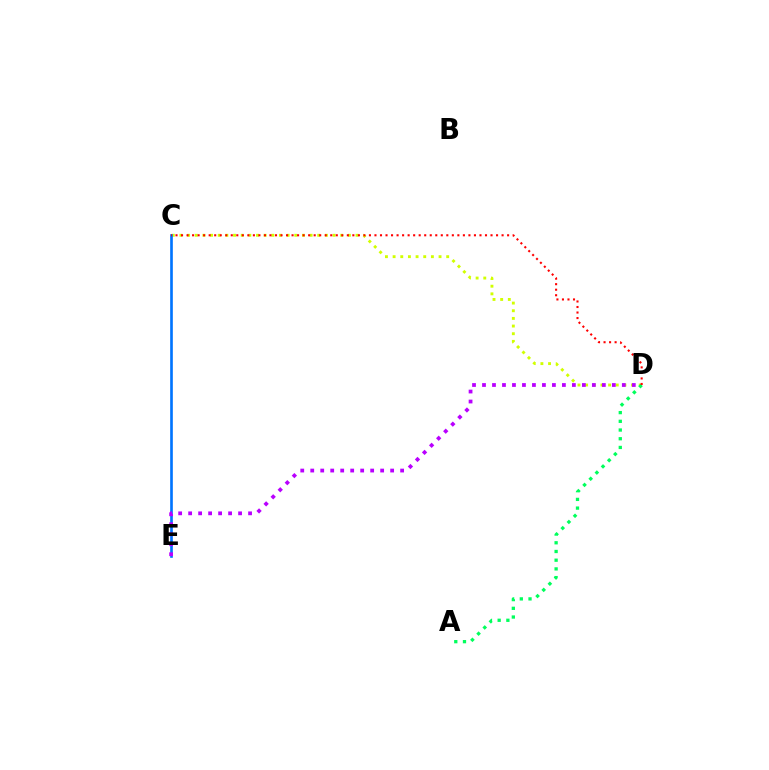{('C', 'D'): [{'color': '#d1ff00', 'line_style': 'dotted', 'thickness': 2.08}, {'color': '#ff0000', 'line_style': 'dotted', 'thickness': 1.5}], ('A', 'D'): [{'color': '#00ff5c', 'line_style': 'dotted', 'thickness': 2.37}], ('C', 'E'): [{'color': '#0074ff', 'line_style': 'solid', 'thickness': 1.9}], ('D', 'E'): [{'color': '#b900ff', 'line_style': 'dotted', 'thickness': 2.71}]}